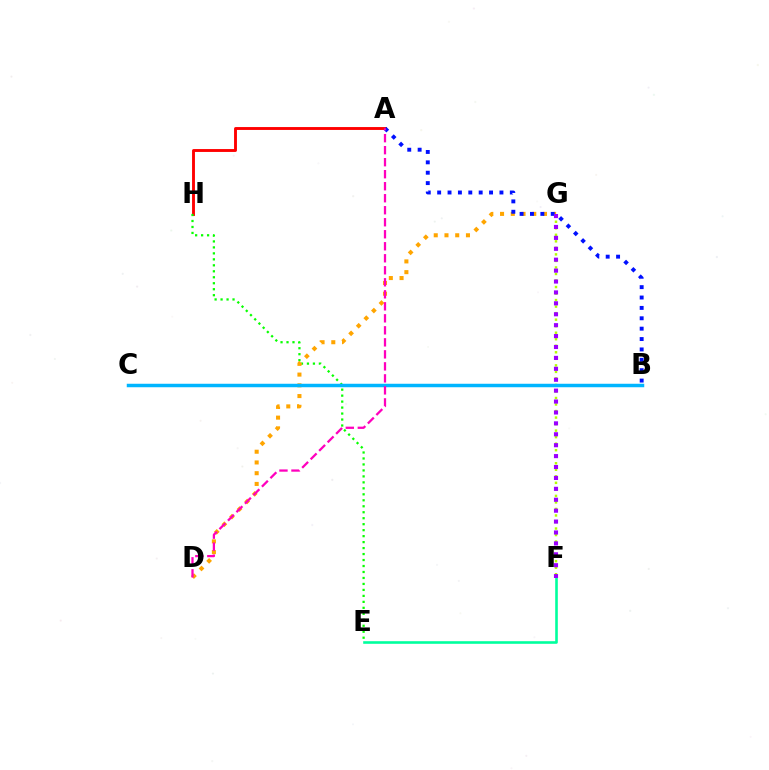{('F', 'G'): [{'color': '#b3ff00', 'line_style': 'dotted', 'thickness': 1.77}, {'color': '#9b00ff', 'line_style': 'dotted', 'thickness': 2.96}], ('A', 'H'): [{'color': '#ff0000', 'line_style': 'solid', 'thickness': 2.07}], ('E', 'H'): [{'color': '#08ff00', 'line_style': 'dotted', 'thickness': 1.62}], ('D', 'G'): [{'color': '#ffa500', 'line_style': 'dotted', 'thickness': 2.92}], ('E', 'F'): [{'color': '#00ff9d', 'line_style': 'solid', 'thickness': 1.88}], ('A', 'B'): [{'color': '#0010ff', 'line_style': 'dotted', 'thickness': 2.82}], ('B', 'C'): [{'color': '#00b5ff', 'line_style': 'solid', 'thickness': 2.51}], ('A', 'D'): [{'color': '#ff00bd', 'line_style': 'dashed', 'thickness': 1.63}]}